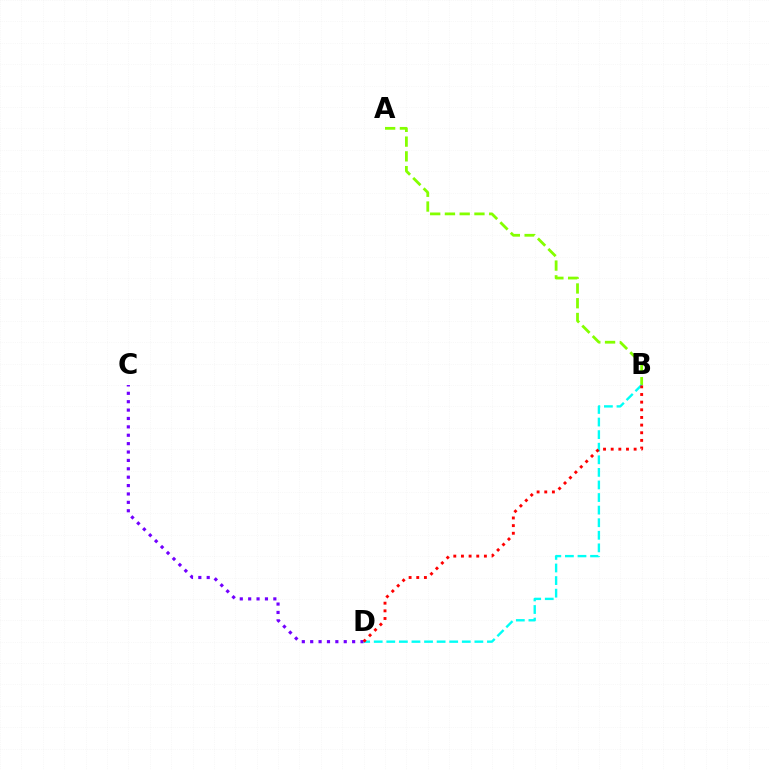{('C', 'D'): [{'color': '#7200ff', 'line_style': 'dotted', 'thickness': 2.28}], ('A', 'B'): [{'color': '#84ff00', 'line_style': 'dashed', 'thickness': 2.0}], ('B', 'D'): [{'color': '#00fff6', 'line_style': 'dashed', 'thickness': 1.71}, {'color': '#ff0000', 'line_style': 'dotted', 'thickness': 2.08}]}